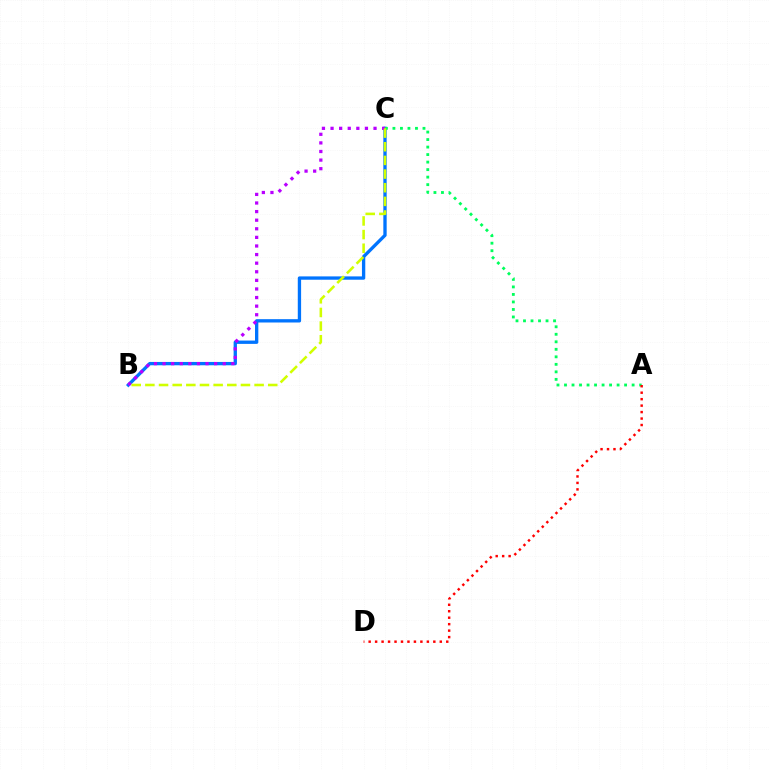{('B', 'C'): [{'color': '#0074ff', 'line_style': 'solid', 'thickness': 2.39}, {'color': '#b900ff', 'line_style': 'dotted', 'thickness': 2.34}, {'color': '#d1ff00', 'line_style': 'dashed', 'thickness': 1.85}], ('A', 'C'): [{'color': '#00ff5c', 'line_style': 'dotted', 'thickness': 2.04}], ('A', 'D'): [{'color': '#ff0000', 'line_style': 'dotted', 'thickness': 1.76}]}